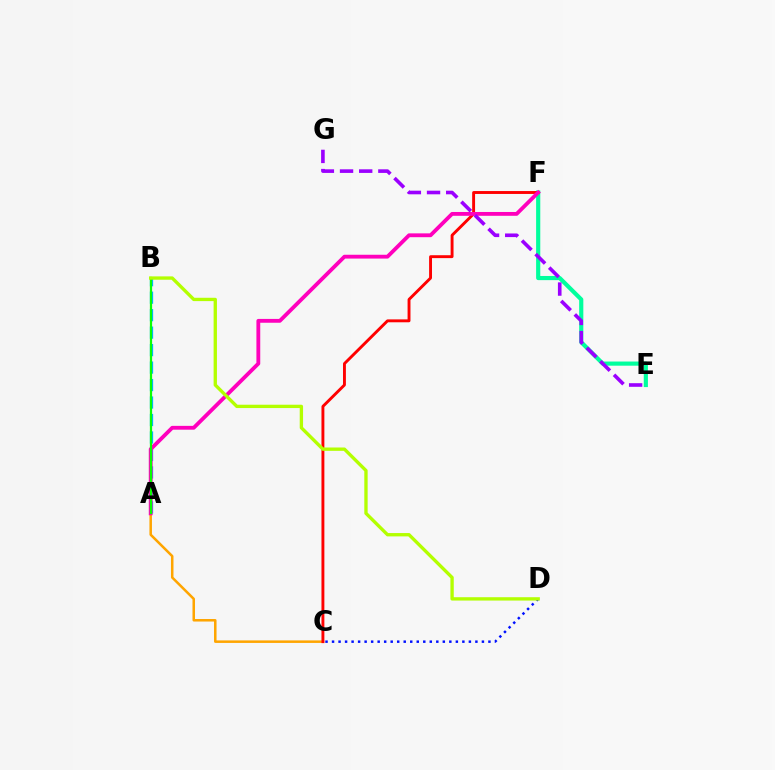{('E', 'F'): [{'color': '#00ff9d', 'line_style': 'solid', 'thickness': 3.0}], ('C', 'D'): [{'color': '#0010ff', 'line_style': 'dotted', 'thickness': 1.77}], ('A', 'C'): [{'color': '#ffa500', 'line_style': 'solid', 'thickness': 1.81}], ('C', 'F'): [{'color': '#ff0000', 'line_style': 'solid', 'thickness': 2.09}], ('A', 'B'): [{'color': '#00b5ff', 'line_style': 'dashed', 'thickness': 2.37}, {'color': '#08ff00', 'line_style': 'solid', 'thickness': 1.61}], ('A', 'F'): [{'color': '#ff00bd', 'line_style': 'solid', 'thickness': 2.76}], ('E', 'G'): [{'color': '#9b00ff', 'line_style': 'dashed', 'thickness': 2.6}], ('B', 'D'): [{'color': '#b3ff00', 'line_style': 'solid', 'thickness': 2.4}]}